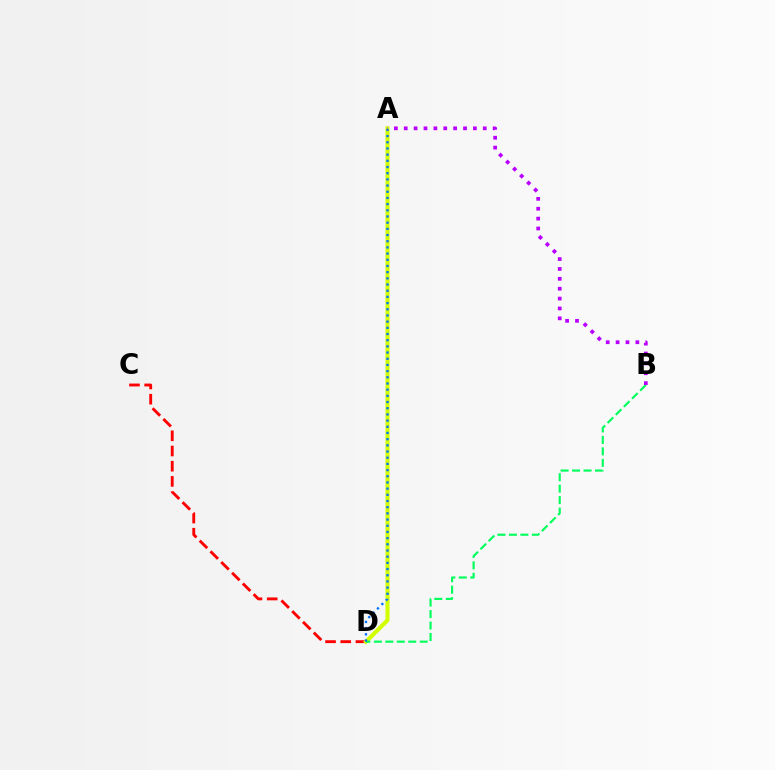{('C', 'D'): [{'color': '#ff0000', 'line_style': 'dashed', 'thickness': 2.06}], ('A', 'D'): [{'color': '#d1ff00', 'line_style': 'solid', 'thickness': 2.94}, {'color': '#0074ff', 'line_style': 'dotted', 'thickness': 1.68}], ('B', 'D'): [{'color': '#00ff5c', 'line_style': 'dashed', 'thickness': 1.56}], ('A', 'B'): [{'color': '#b900ff', 'line_style': 'dotted', 'thickness': 2.68}]}